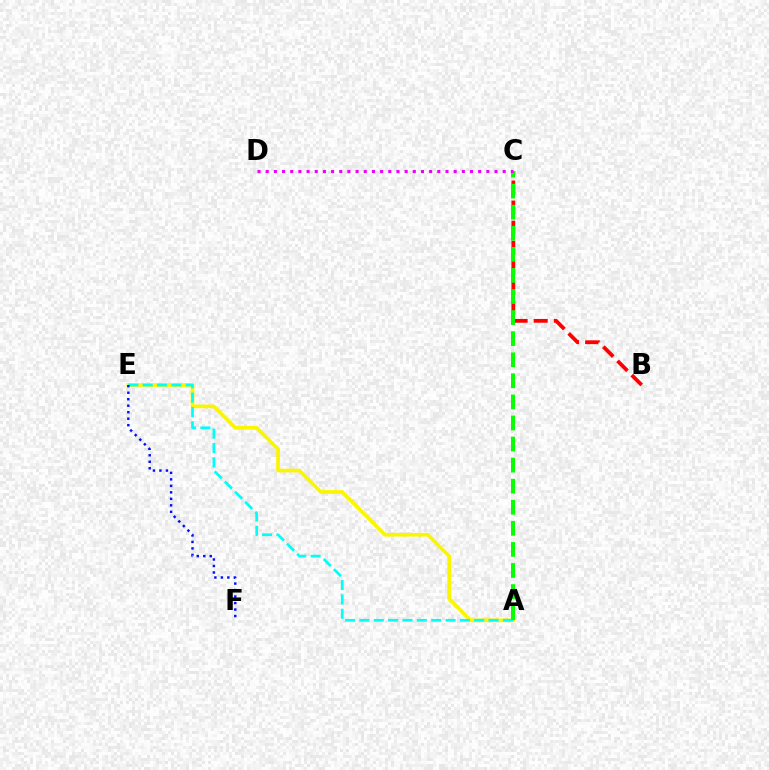{('A', 'E'): [{'color': '#fcf500', 'line_style': 'solid', 'thickness': 2.66}, {'color': '#00fff6', 'line_style': 'dashed', 'thickness': 1.95}], ('B', 'C'): [{'color': '#ff0000', 'line_style': 'dashed', 'thickness': 2.73}], ('A', 'C'): [{'color': '#08ff00', 'line_style': 'dashed', 'thickness': 2.86}], ('C', 'D'): [{'color': '#ee00ff', 'line_style': 'dotted', 'thickness': 2.22}], ('E', 'F'): [{'color': '#0010ff', 'line_style': 'dotted', 'thickness': 1.76}]}